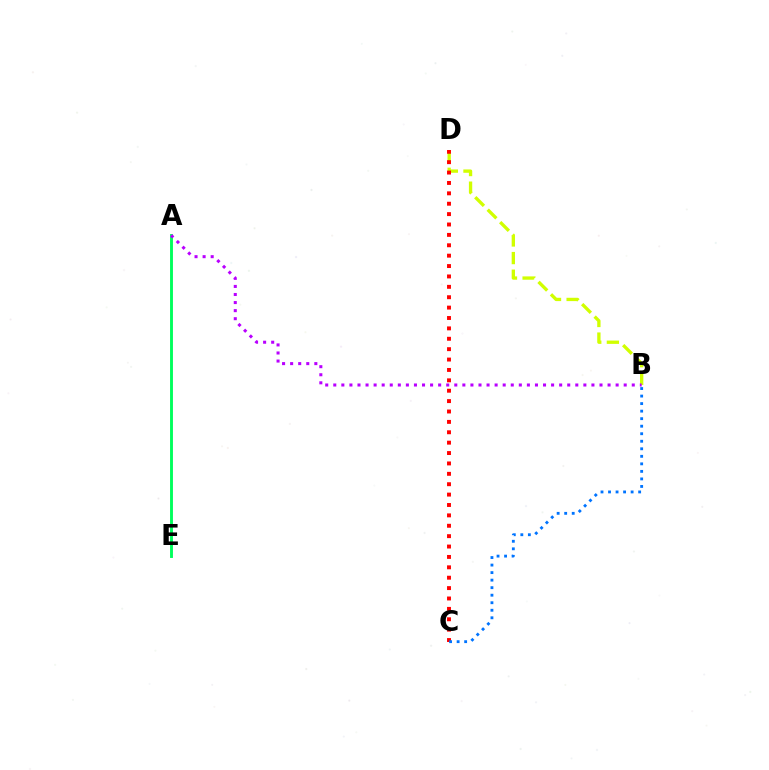{('B', 'D'): [{'color': '#d1ff00', 'line_style': 'dashed', 'thickness': 2.39}], ('C', 'D'): [{'color': '#ff0000', 'line_style': 'dotted', 'thickness': 2.82}], ('A', 'E'): [{'color': '#00ff5c', 'line_style': 'solid', 'thickness': 2.08}], ('A', 'B'): [{'color': '#b900ff', 'line_style': 'dotted', 'thickness': 2.19}], ('B', 'C'): [{'color': '#0074ff', 'line_style': 'dotted', 'thickness': 2.05}]}